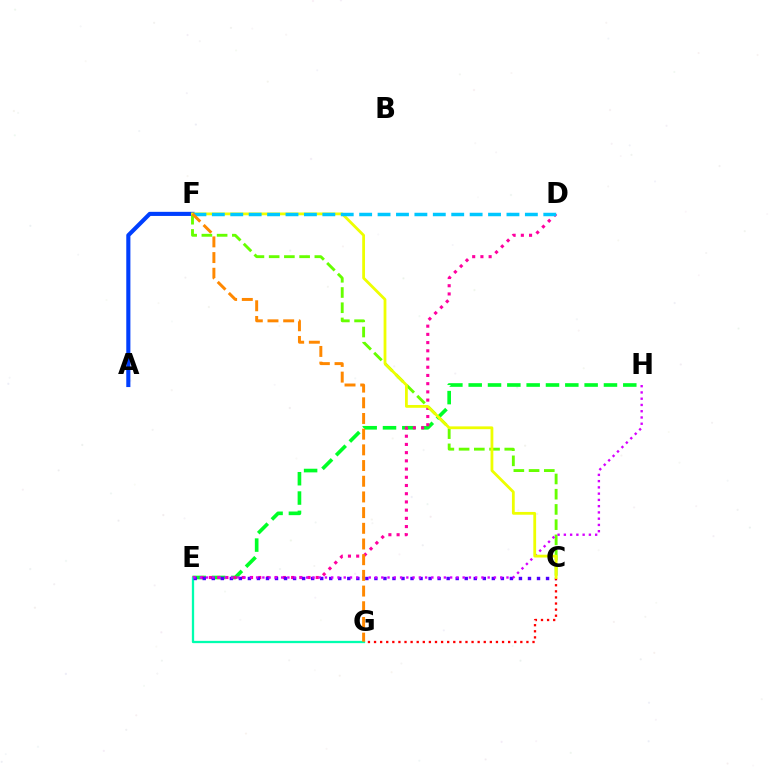{('E', 'H'): [{'color': '#00ff27', 'line_style': 'dashed', 'thickness': 2.63}, {'color': '#d600ff', 'line_style': 'dotted', 'thickness': 1.7}], ('D', 'E'): [{'color': '#ff00a0', 'line_style': 'dotted', 'thickness': 2.23}], ('E', 'G'): [{'color': '#00ffaf', 'line_style': 'solid', 'thickness': 1.65}], ('C', 'E'): [{'color': '#4f00ff', 'line_style': 'dotted', 'thickness': 2.45}], ('A', 'F'): [{'color': '#003fff', 'line_style': 'solid', 'thickness': 2.96}], ('C', 'F'): [{'color': '#66ff00', 'line_style': 'dashed', 'thickness': 2.07}, {'color': '#eeff00', 'line_style': 'solid', 'thickness': 2.01}], ('C', 'G'): [{'color': '#ff0000', 'line_style': 'dotted', 'thickness': 1.66}], ('D', 'F'): [{'color': '#00c7ff', 'line_style': 'dashed', 'thickness': 2.5}], ('F', 'G'): [{'color': '#ff8800', 'line_style': 'dashed', 'thickness': 2.13}]}